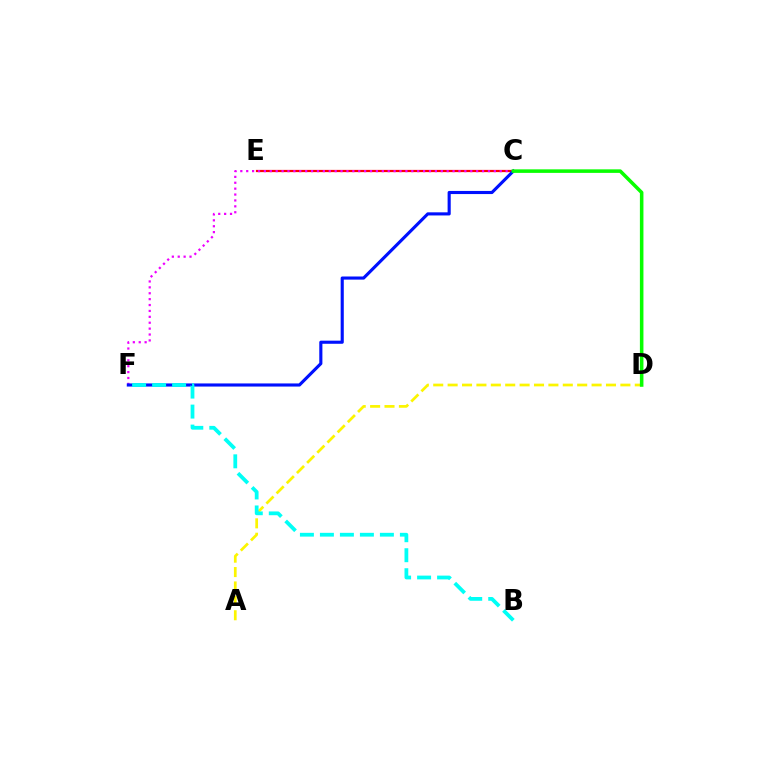{('A', 'D'): [{'color': '#fcf500', 'line_style': 'dashed', 'thickness': 1.96}], ('C', 'E'): [{'color': '#ff0000', 'line_style': 'solid', 'thickness': 1.61}], ('C', 'F'): [{'color': '#ee00ff', 'line_style': 'dotted', 'thickness': 1.6}, {'color': '#0010ff', 'line_style': 'solid', 'thickness': 2.25}], ('C', 'D'): [{'color': '#08ff00', 'line_style': 'solid', 'thickness': 2.55}], ('B', 'F'): [{'color': '#00fff6', 'line_style': 'dashed', 'thickness': 2.72}]}